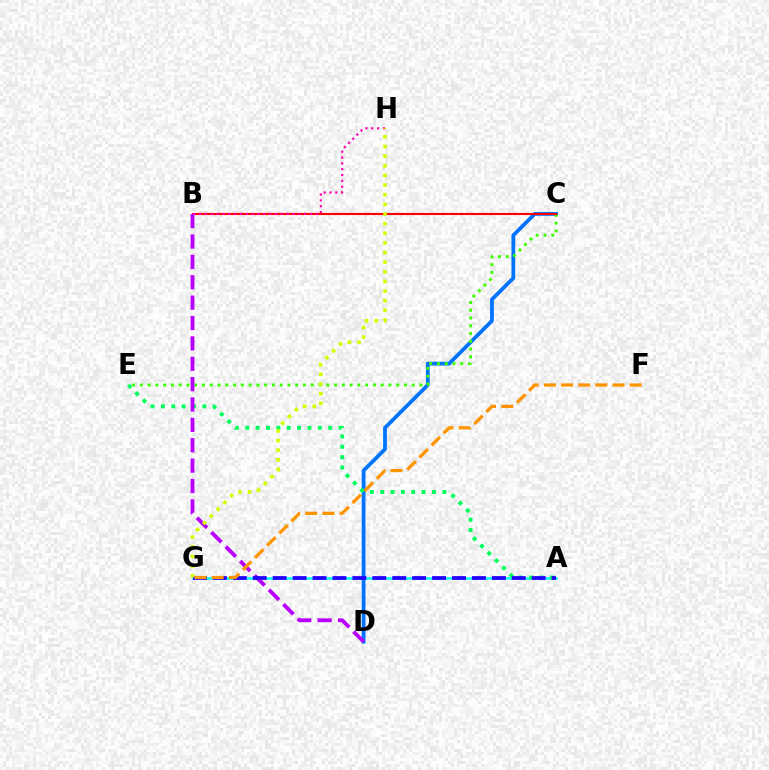{('C', 'D'): [{'color': '#0074ff', 'line_style': 'solid', 'thickness': 2.71}], ('C', 'E'): [{'color': '#3dff00', 'line_style': 'dotted', 'thickness': 2.11}], ('B', 'C'): [{'color': '#ff0000', 'line_style': 'solid', 'thickness': 1.5}], ('B', 'H'): [{'color': '#ff00ac', 'line_style': 'dotted', 'thickness': 1.59}], ('A', 'G'): [{'color': '#00fff6', 'line_style': 'solid', 'thickness': 1.81}, {'color': '#2500ff', 'line_style': 'dashed', 'thickness': 2.71}], ('A', 'E'): [{'color': '#00ff5c', 'line_style': 'dotted', 'thickness': 2.82}], ('B', 'D'): [{'color': '#b900ff', 'line_style': 'dashed', 'thickness': 2.77}], ('F', 'G'): [{'color': '#ff9400', 'line_style': 'dashed', 'thickness': 2.33}], ('G', 'H'): [{'color': '#d1ff00', 'line_style': 'dotted', 'thickness': 2.62}]}